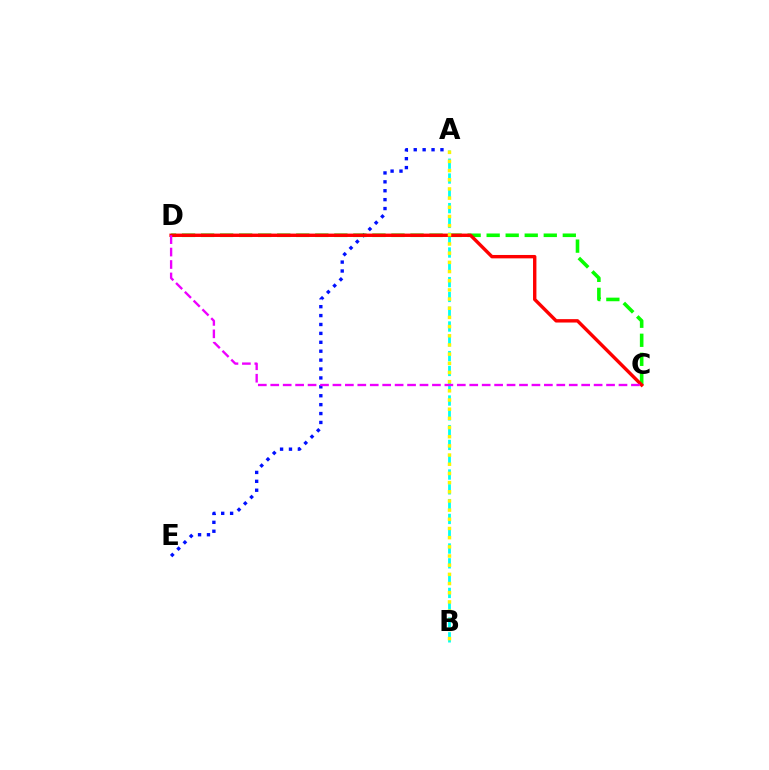{('A', 'E'): [{'color': '#0010ff', 'line_style': 'dotted', 'thickness': 2.42}], ('A', 'B'): [{'color': '#00fff6', 'line_style': 'dashed', 'thickness': 2.01}, {'color': '#fcf500', 'line_style': 'dotted', 'thickness': 2.49}], ('C', 'D'): [{'color': '#08ff00', 'line_style': 'dashed', 'thickness': 2.59}, {'color': '#ff0000', 'line_style': 'solid', 'thickness': 2.44}, {'color': '#ee00ff', 'line_style': 'dashed', 'thickness': 1.69}]}